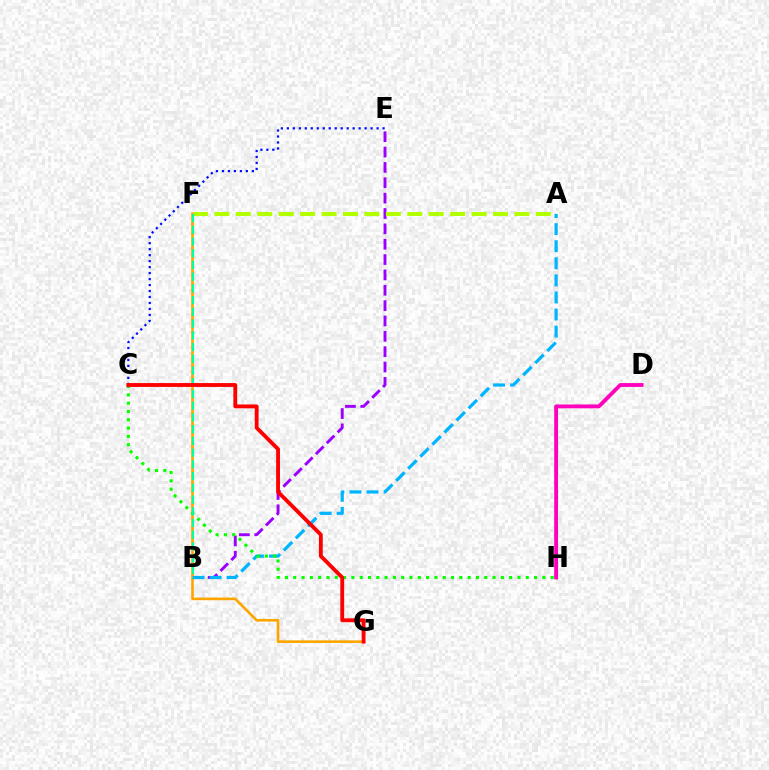{('B', 'E'): [{'color': '#9b00ff', 'line_style': 'dashed', 'thickness': 2.09}], ('D', 'H'): [{'color': '#ff00bd', 'line_style': 'solid', 'thickness': 2.76}], ('C', 'E'): [{'color': '#0010ff', 'line_style': 'dotted', 'thickness': 1.63}], ('A', 'F'): [{'color': '#b3ff00', 'line_style': 'dashed', 'thickness': 2.91}], ('F', 'G'): [{'color': '#ffa500', 'line_style': 'solid', 'thickness': 1.9}], ('A', 'B'): [{'color': '#00b5ff', 'line_style': 'dashed', 'thickness': 2.32}], ('C', 'H'): [{'color': '#08ff00', 'line_style': 'dotted', 'thickness': 2.26}], ('B', 'F'): [{'color': '#00ff9d', 'line_style': 'dashed', 'thickness': 1.59}], ('C', 'G'): [{'color': '#ff0000', 'line_style': 'solid', 'thickness': 2.77}]}